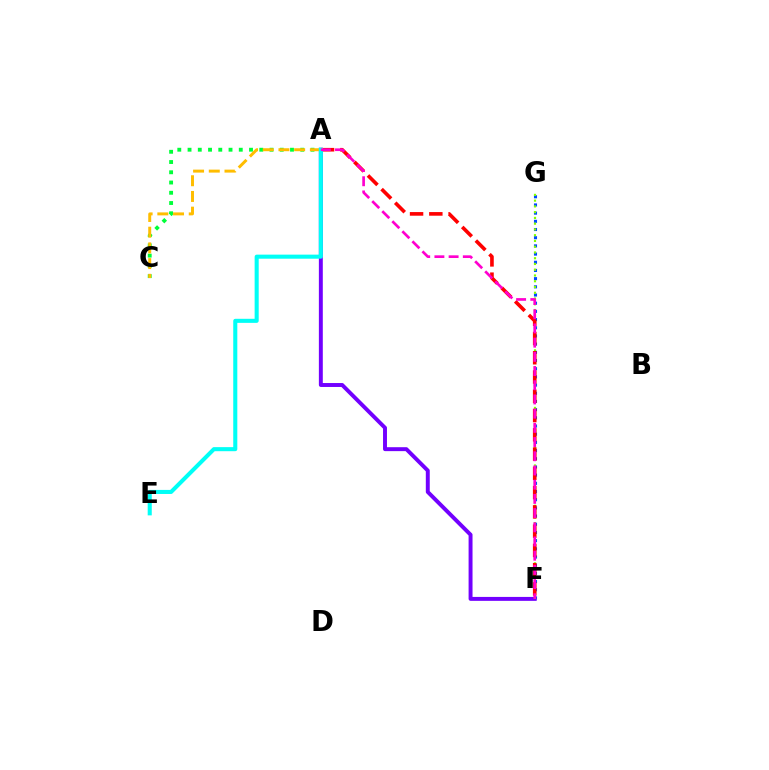{('A', 'C'): [{'color': '#00ff39', 'line_style': 'dotted', 'thickness': 2.78}, {'color': '#ffbd00', 'line_style': 'dashed', 'thickness': 2.13}], ('F', 'G'): [{'color': '#004bff', 'line_style': 'dotted', 'thickness': 2.22}, {'color': '#84ff00', 'line_style': 'dotted', 'thickness': 1.56}], ('A', 'F'): [{'color': '#7200ff', 'line_style': 'solid', 'thickness': 2.83}, {'color': '#ff0000', 'line_style': 'dashed', 'thickness': 2.62}, {'color': '#ff00cf', 'line_style': 'dashed', 'thickness': 1.93}], ('A', 'E'): [{'color': '#00fff6', 'line_style': 'solid', 'thickness': 2.93}]}